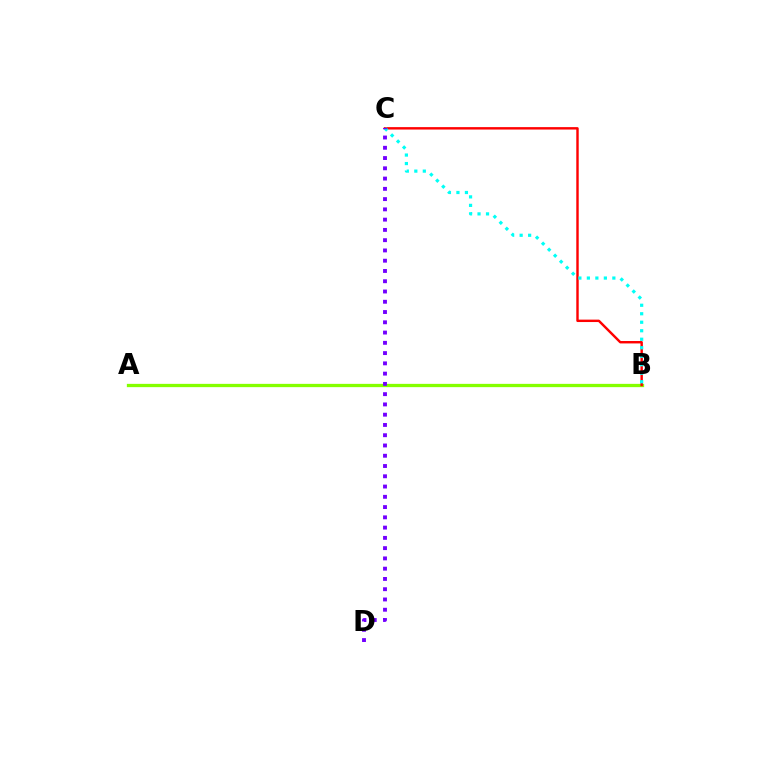{('A', 'B'): [{'color': '#84ff00', 'line_style': 'solid', 'thickness': 2.37}], ('B', 'C'): [{'color': '#ff0000', 'line_style': 'solid', 'thickness': 1.74}, {'color': '#00fff6', 'line_style': 'dotted', 'thickness': 2.31}], ('C', 'D'): [{'color': '#7200ff', 'line_style': 'dotted', 'thickness': 2.79}]}